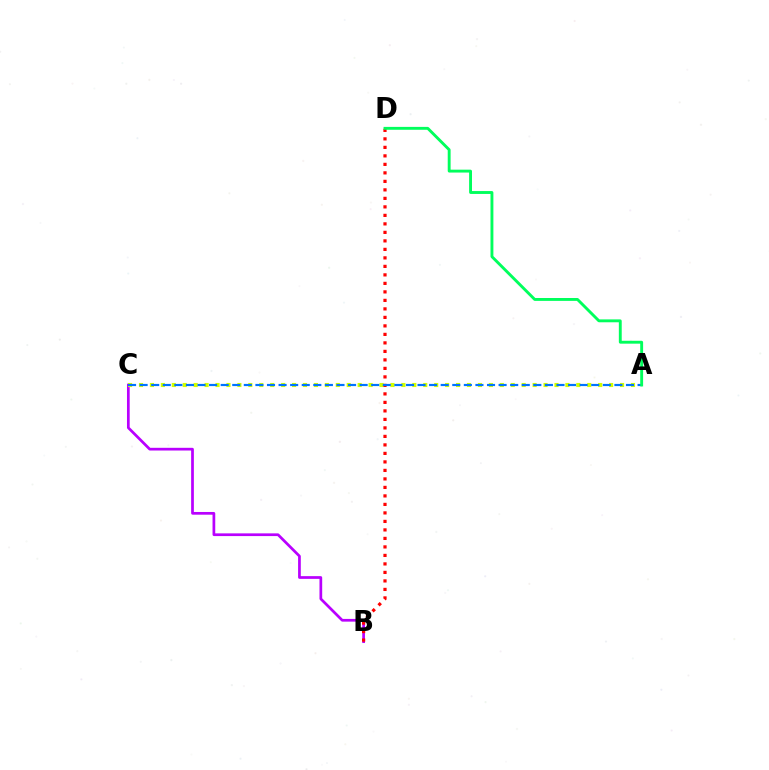{('B', 'C'): [{'color': '#b900ff', 'line_style': 'solid', 'thickness': 1.96}], ('A', 'C'): [{'color': '#d1ff00', 'line_style': 'dotted', 'thickness': 2.97}, {'color': '#0074ff', 'line_style': 'dashed', 'thickness': 1.57}], ('B', 'D'): [{'color': '#ff0000', 'line_style': 'dotted', 'thickness': 2.31}], ('A', 'D'): [{'color': '#00ff5c', 'line_style': 'solid', 'thickness': 2.08}]}